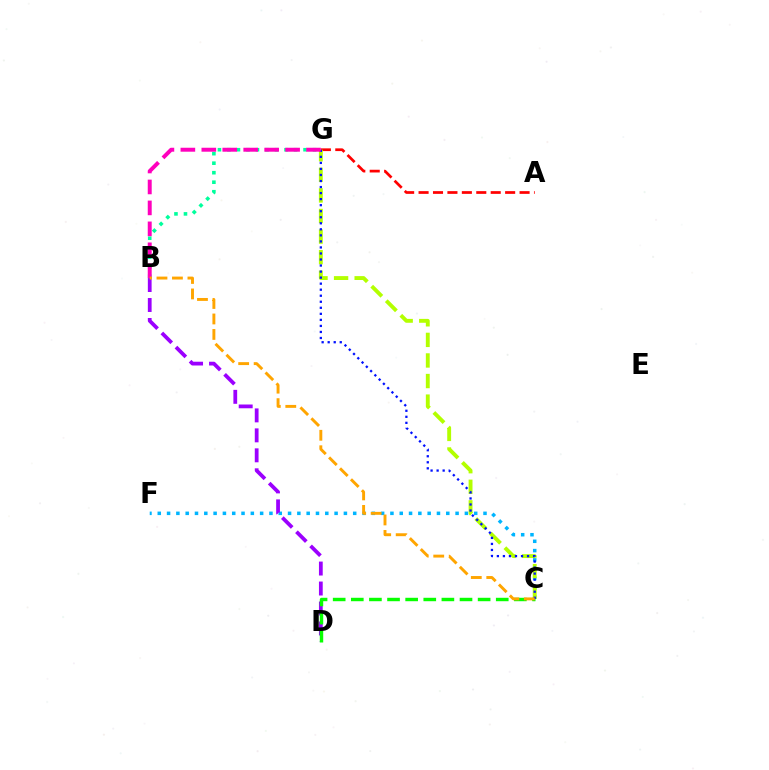{('A', 'G'): [{'color': '#ff0000', 'line_style': 'dashed', 'thickness': 1.96}], ('C', 'F'): [{'color': '#00b5ff', 'line_style': 'dotted', 'thickness': 2.53}], ('C', 'G'): [{'color': '#b3ff00', 'line_style': 'dashed', 'thickness': 2.8}, {'color': '#0010ff', 'line_style': 'dotted', 'thickness': 1.64}], ('B', 'D'): [{'color': '#9b00ff', 'line_style': 'dashed', 'thickness': 2.71}], ('C', 'D'): [{'color': '#08ff00', 'line_style': 'dashed', 'thickness': 2.46}], ('B', 'G'): [{'color': '#00ff9d', 'line_style': 'dotted', 'thickness': 2.58}, {'color': '#ff00bd', 'line_style': 'dashed', 'thickness': 2.85}], ('B', 'C'): [{'color': '#ffa500', 'line_style': 'dashed', 'thickness': 2.1}]}